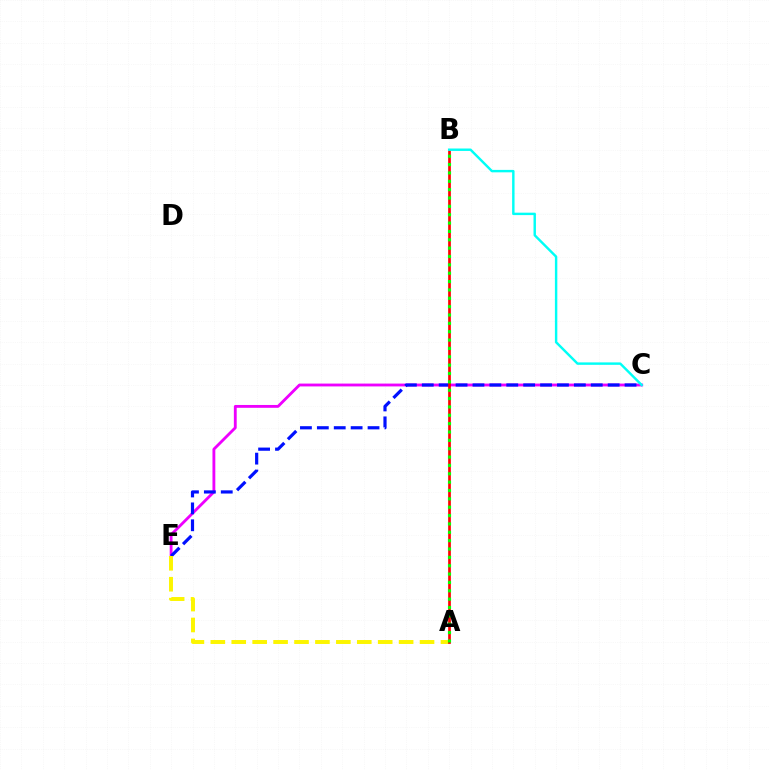{('C', 'E'): [{'color': '#ee00ff', 'line_style': 'solid', 'thickness': 2.04}, {'color': '#0010ff', 'line_style': 'dashed', 'thickness': 2.3}], ('A', 'E'): [{'color': '#fcf500', 'line_style': 'dashed', 'thickness': 2.84}], ('A', 'B'): [{'color': '#ff0000', 'line_style': 'solid', 'thickness': 1.94}, {'color': '#08ff00', 'line_style': 'dotted', 'thickness': 2.27}], ('B', 'C'): [{'color': '#00fff6', 'line_style': 'solid', 'thickness': 1.75}]}